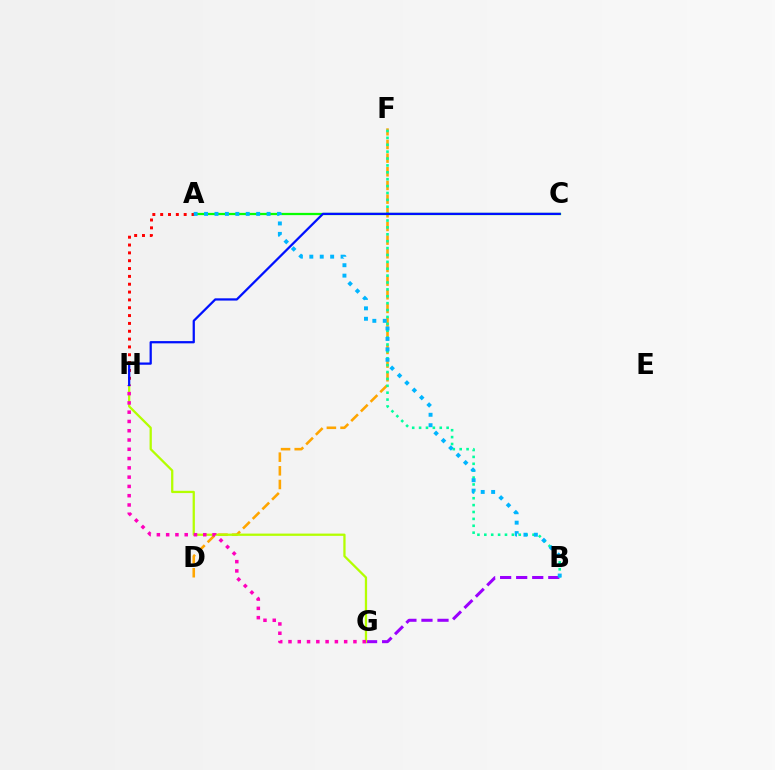{('D', 'F'): [{'color': '#ffa500', 'line_style': 'dashed', 'thickness': 1.86}], ('A', 'C'): [{'color': '#08ff00', 'line_style': 'solid', 'thickness': 1.63}], ('B', 'G'): [{'color': '#9b00ff', 'line_style': 'dashed', 'thickness': 2.18}], ('B', 'F'): [{'color': '#00ff9d', 'line_style': 'dotted', 'thickness': 1.87}], ('G', 'H'): [{'color': '#b3ff00', 'line_style': 'solid', 'thickness': 1.64}, {'color': '#ff00bd', 'line_style': 'dotted', 'thickness': 2.52}], ('A', 'H'): [{'color': '#ff0000', 'line_style': 'dotted', 'thickness': 2.13}], ('A', 'B'): [{'color': '#00b5ff', 'line_style': 'dotted', 'thickness': 2.83}], ('C', 'H'): [{'color': '#0010ff', 'line_style': 'solid', 'thickness': 1.62}]}